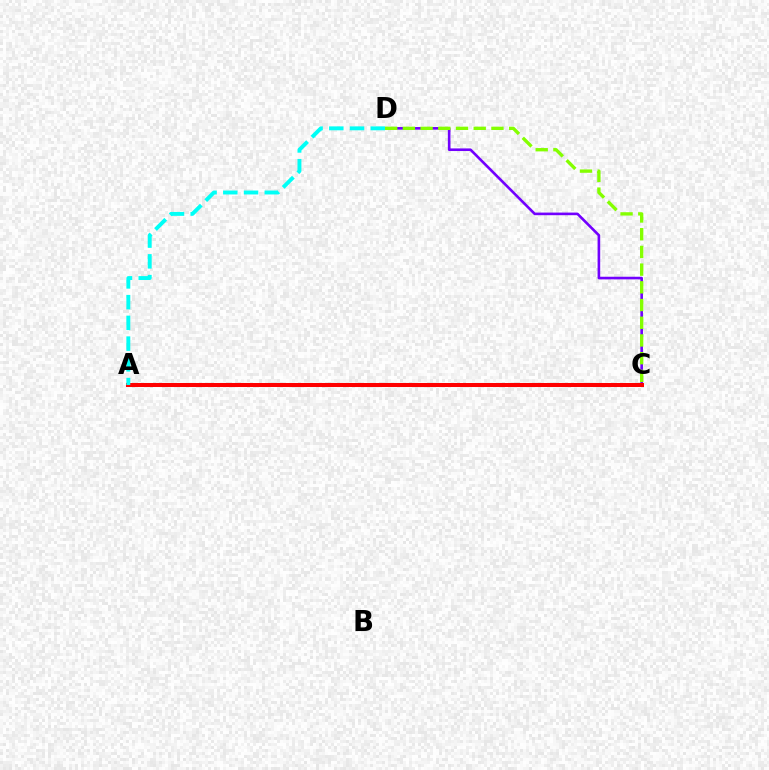{('C', 'D'): [{'color': '#7200ff', 'line_style': 'solid', 'thickness': 1.89}, {'color': '#84ff00', 'line_style': 'dashed', 'thickness': 2.41}], ('A', 'C'): [{'color': '#ff0000', 'line_style': 'solid', 'thickness': 2.89}], ('A', 'D'): [{'color': '#00fff6', 'line_style': 'dashed', 'thickness': 2.82}]}